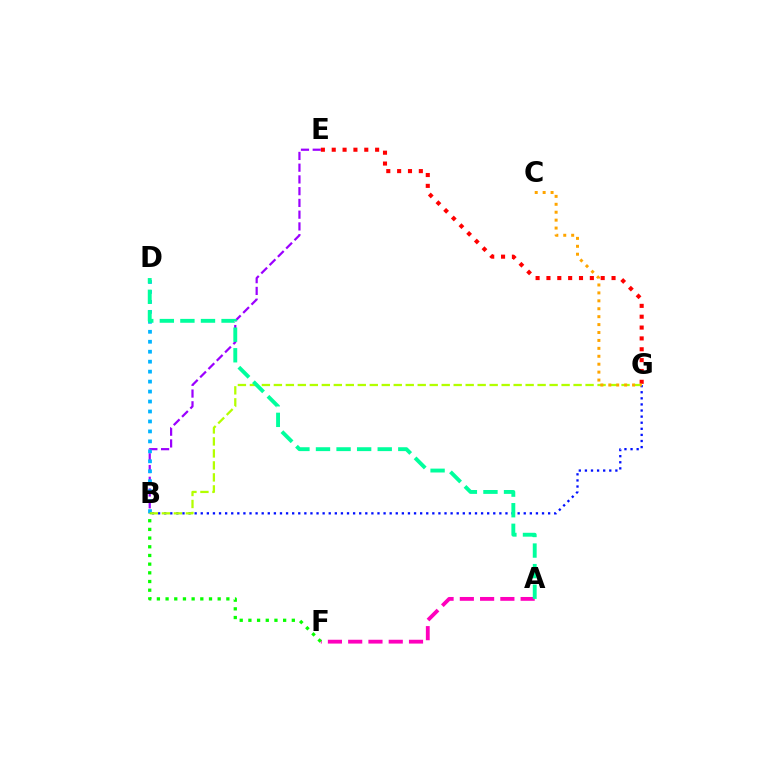{('E', 'G'): [{'color': '#ff0000', 'line_style': 'dotted', 'thickness': 2.95}], ('B', 'E'): [{'color': '#9b00ff', 'line_style': 'dashed', 'thickness': 1.6}], ('A', 'F'): [{'color': '#ff00bd', 'line_style': 'dashed', 'thickness': 2.75}], ('B', 'D'): [{'color': '#00b5ff', 'line_style': 'dotted', 'thickness': 2.71}], ('B', 'G'): [{'color': '#0010ff', 'line_style': 'dotted', 'thickness': 1.66}, {'color': '#b3ff00', 'line_style': 'dashed', 'thickness': 1.63}], ('C', 'G'): [{'color': '#ffa500', 'line_style': 'dotted', 'thickness': 2.15}], ('B', 'F'): [{'color': '#08ff00', 'line_style': 'dotted', 'thickness': 2.36}], ('A', 'D'): [{'color': '#00ff9d', 'line_style': 'dashed', 'thickness': 2.8}]}